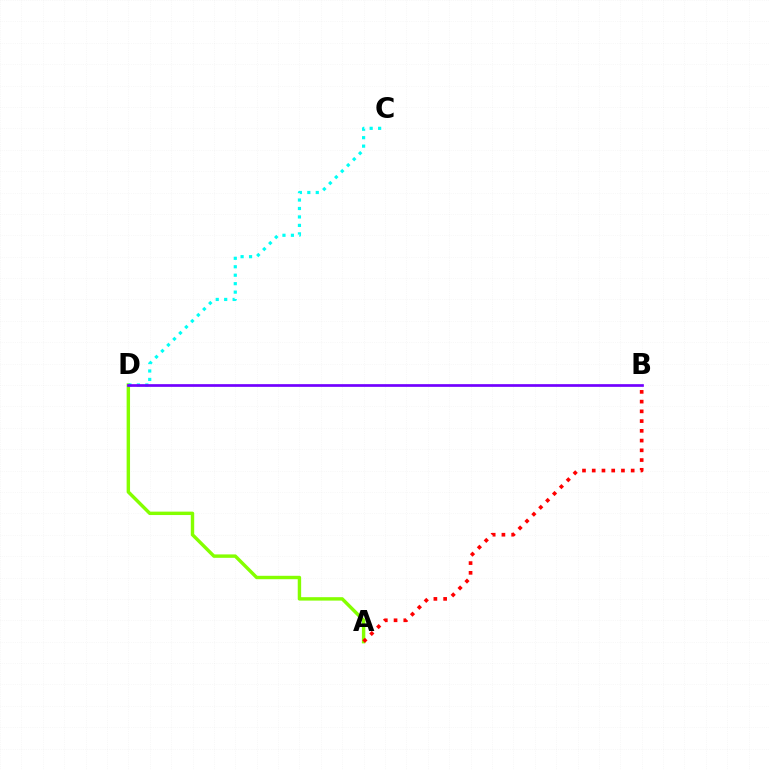{('A', 'D'): [{'color': '#84ff00', 'line_style': 'solid', 'thickness': 2.46}], ('C', 'D'): [{'color': '#00fff6', 'line_style': 'dotted', 'thickness': 2.3}], ('A', 'B'): [{'color': '#ff0000', 'line_style': 'dotted', 'thickness': 2.65}], ('B', 'D'): [{'color': '#7200ff', 'line_style': 'solid', 'thickness': 1.95}]}